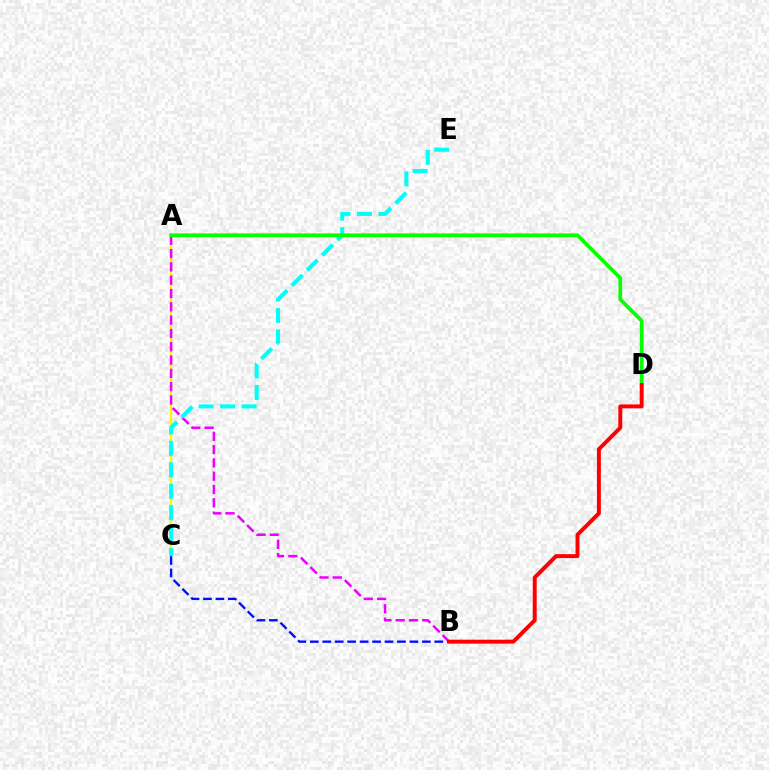{('A', 'C'): [{'color': '#fcf500', 'line_style': 'solid', 'thickness': 1.71}], ('A', 'B'): [{'color': '#ee00ff', 'line_style': 'dashed', 'thickness': 1.81}], ('B', 'C'): [{'color': '#0010ff', 'line_style': 'dashed', 'thickness': 1.69}], ('C', 'E'): [{'color': '#00fff6', 'line_style': 'dashed', 'thickness': 2.92}], ('A', 'D'): [{'color': '#08ff00', 'line_style': 'solid', 'thickness': 2.68}], ('B', 'D'): [{'color': '#ff0000', 'line_style': 'solid', 'thickness': 2.83}]}